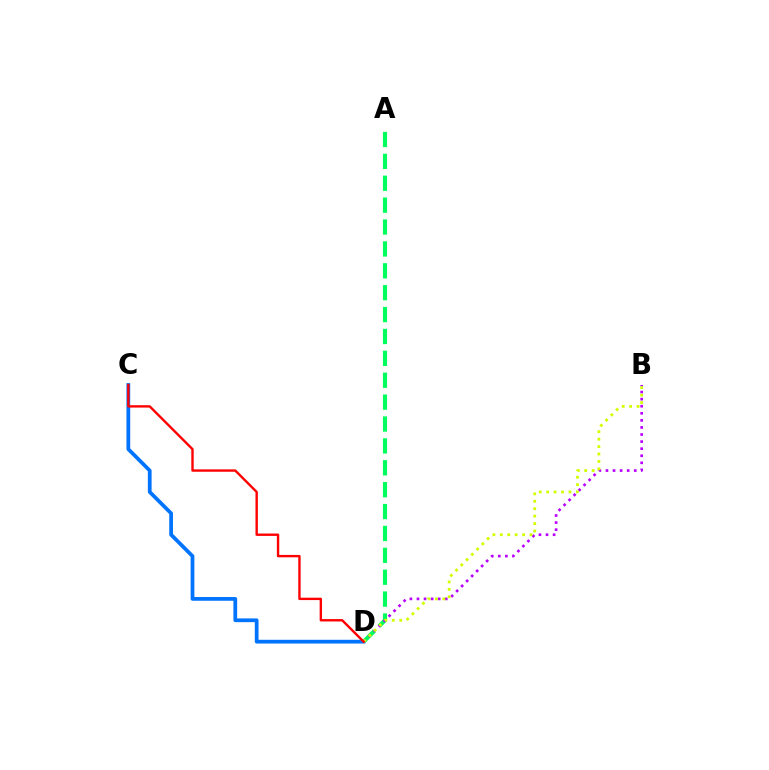{('C', 'D'): [{'color': '#0074ff', 'line_style': 'solid', 'thickness': 2.7}, {'color': '#ff0000', 'line_style': 'solid', 'thickness': 1.71}], ('A', 'D'): [{'color': '#00ff5c', 'line_style': 'dashed', 'thickness': 2.97}], ('B', 'D'): [{'color': '#b900ff', 'line_style': 'dotted', 'thickness': 1.92}, {'color': '#d1ff00', 'line_style': 'dotted', 'thickness': 2.02}]}